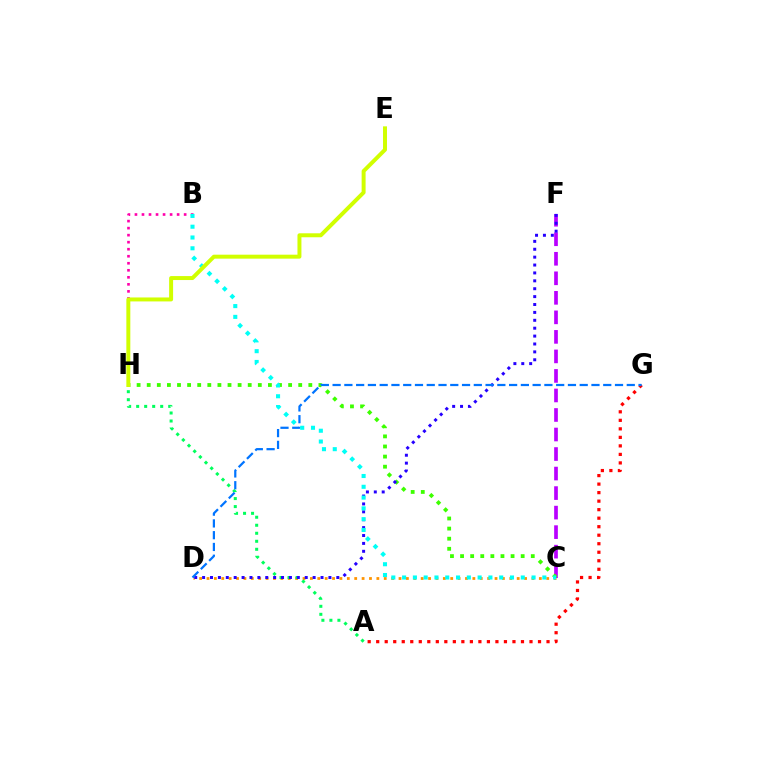{('C', 'D'): [{'color': '#ff9400', 'line_style': 'dotted', 'thickness': 2.01}], ('C', 'F'): [{'color': '#b900ff', 'line_style': 'dashed', 'thickness': 2.65}], ('A', 'G'): [{'color': '#ff0000', 'line_style': 'dotted', 'thickness': 2.31}], ('C', 'H'): [{'color': '#3dff00', 'line_style': 'dotted', 'thickness': 2.74}], ('A', 'H'): [{'color': '#00ff5c', 'line_style': 'dotted', 'thickness': 2.18}], ('D', 'F'): [{'color': '#2500ff', 'line_style': 'dotted', 'thickness': 2.14}], ('D', 'G'): [{'color': '#0074ff', 'line_style': 'dashed', 'thickness': 1.6}], ('B', 'H'): [{'color': '#ff00ac', 'line_style': 'dotted', 'thickness': 1.91}], ('B', 'C'): [{'color': '#00fff6', 'line_style': 'dotted', 'thickness': 2.93}], ('E', 'H'): [{'color': '#d1ff00', 'line_style': 'solid', 'thickness': 2.86}]}